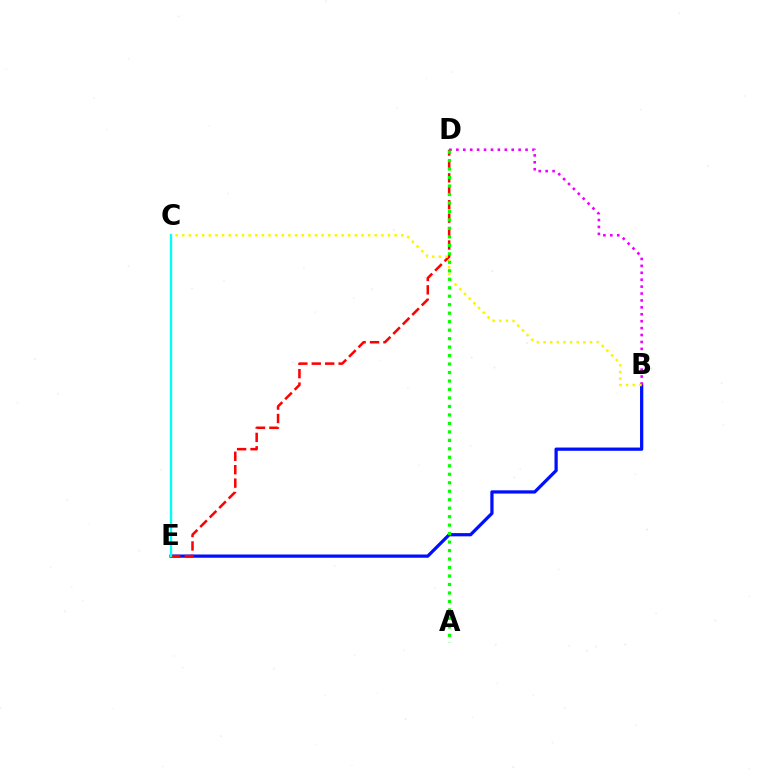{('B', 'E'): [{'color': '#0010ff', 'line_style': 'solid', 'thickness': 2.34}], ('B', 'D'): [{'color': '#ee00ff', 'line_style': 'dotted', 'thickness': 1.88}], ('D', 'E'): [{'color': '#ff0000', 'line_style': 'dashed', 'thickness': 1.82}], ('C', 'E'): [{'color': '#00fff6', 'line_style': 'solid', 'thickness': 1.69}], ('B', 'C'): [{'color': '#fcf500', 'line_style': 'dotted', 'thickness': 1.8}], ('A', 'D'): [{'color': '#08ff00', 'line_style': 'dotted', 'thickness': 2.3}]}